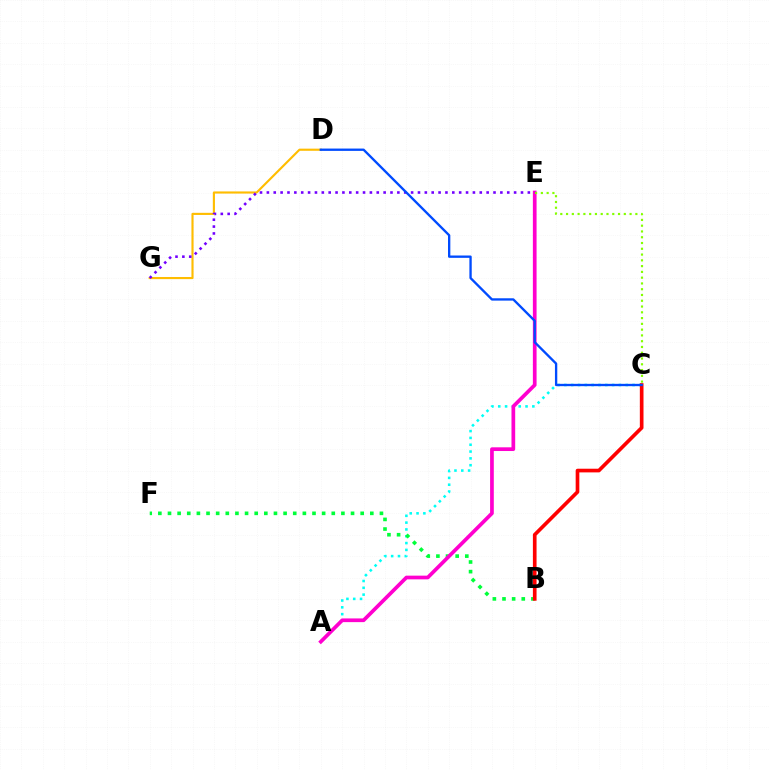{('A', 'C'): [{'color': '#00fff6', 'line_style': 'dotted', 'thickness': 1.85}], ('B', 'F'): [{'color': '#00ff39', 'line_style': 'dotted', 'thickness': 2.62}], ('D', 'G'): [{'color': '#ffbd00', 'line_style': 'solid', 'thickness': 1.54}], ('A', 'E'): [{'color': '#ff00cf', 'line_style': 'solid', 'thickness': 2.67}], ('E', 'G'): [{'color': '#7200ff', 'line_style': 'dotted', 'thickness': 1.87}], ('B', 'C'): [{'color': '#ff0000', 'line_style': 'solid', 'thickness': 2.64}], ('C', 'D'): [{'color': '#004bff', 'line_style': 'solid', 'thickness': 1.68}], ('C', 'E'): [{'color': '#84ff00', 'line_style': 'dotted', 'thickness': 1.57}]}